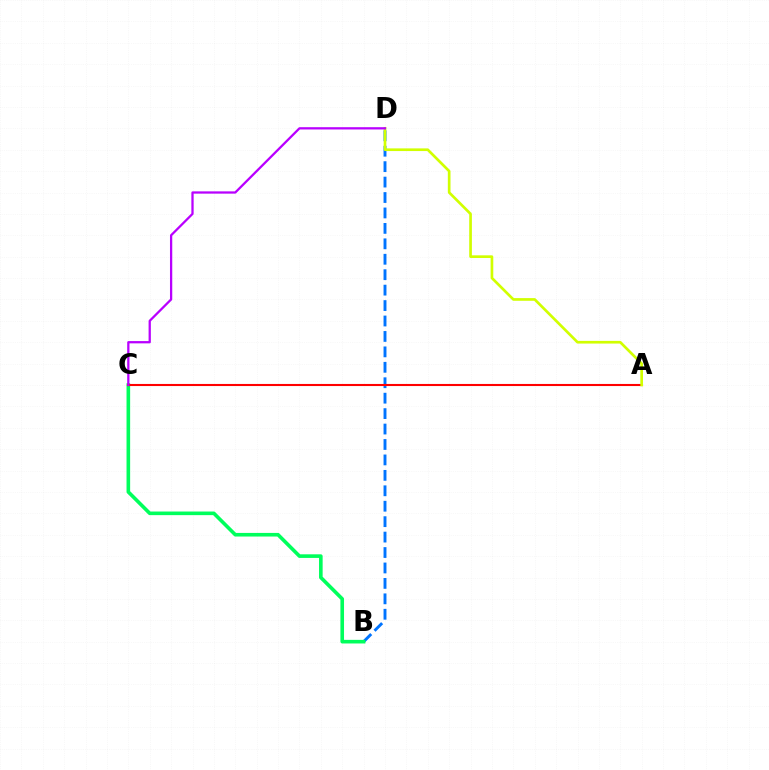{('B', 'D'): [{'color': '#0074ff', 'line_style': 'dashed', 'thickness': 2.1}], ('B', 'C'): [{'color': '#00ff5c', 'line_style': 'solid', 'thickness': 2.6}], ('A', 'C'): [{'color': '#ff0000', 'line_style': 'solid', 'thickness': 1.51}], ('A', 'D'): [{'color': '#d1ff00', 'line_style': 'solid', 'thickness': 1.93}], ('C', 'D'): [{'color': '#b900ff', 'line_style': 'solid', 'thickness': 1.63}]}